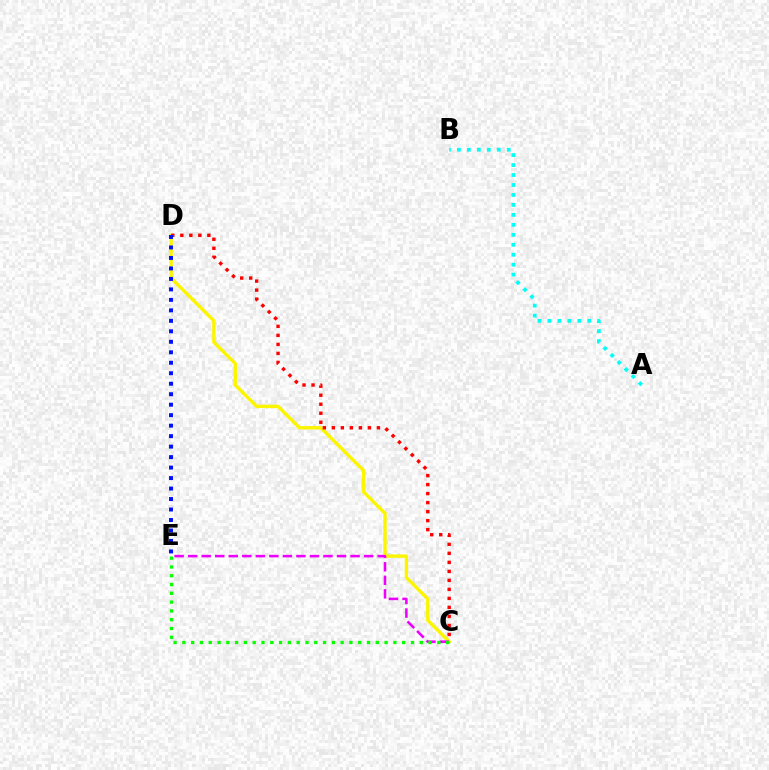{('C', 'D'): [{'color': '#fcf500', 'line_style': 'solid', 'thickness': 2.44}, {'color': '#ff0000', 'line_style': 'dotted', 'thickness': 2.45}], ('C', 'E'): [{'color': '#ee00ff', 'line_style': 'dashed', 'thickness': 1.84}, {'color': '#08ff00', 'line_style': 'dotted', 'thickness': 2.39}], ('A', 'B'): [{'color': '#00fff6', 'line_style': 'dotted', 'thickness': 2.71}], ('D', 'E'): [{'color': '#0010ff', 'line_style': 'dotted', 'thickness': 2.85}]}